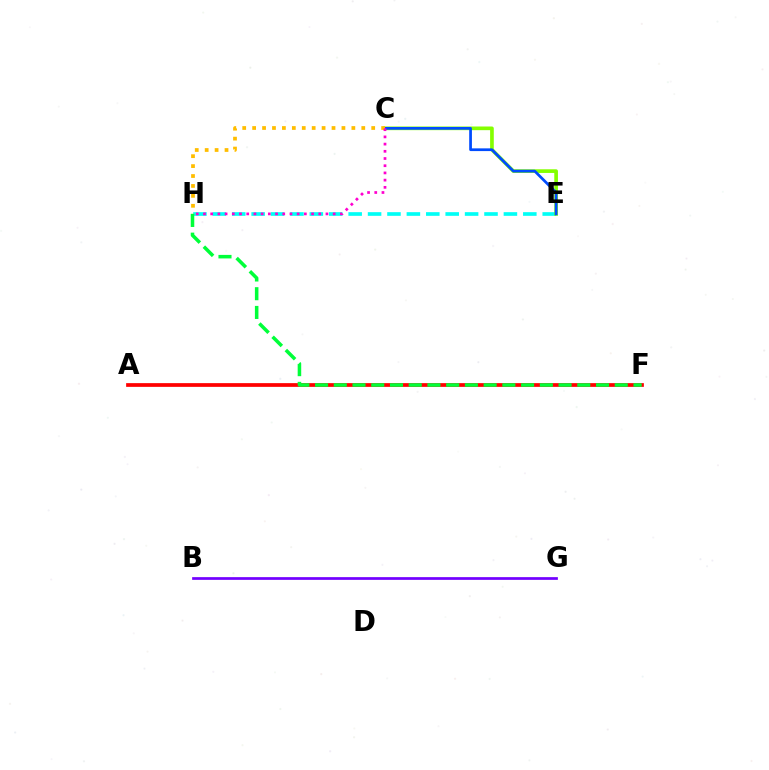{('E', 'H'): [{'color': '#00fff6', 'line_style': 'dashed', 'thickness': 2.64}], ('C', 'E'): [{'color': '#84ff00', 'line_style': 'solid', 'thickness': 2.64}, {'color': '#004bff', 'line_style': 'solid', 'thickness': 1.96}], ('B', 'G'): [{'color': '#7200ff', 'line_style': 'solid', 'thickness': 1.96}], ('A', 'F'): [{'color': '#ff0000', 'line_style': 'solid', 'thickness': 2.69}], ('C', 'H'): [{'color': '#ffbd00', 'line_style': 'dotted', 'thickness': 2.7}, {'color': '#ff00cf', 'line_style': 'dotted', 'thickness': 1.96}], ('F', 'H'): [{'color': '#00ff39', 'line_style': 'dashed', 'thickness': 2.54}]}